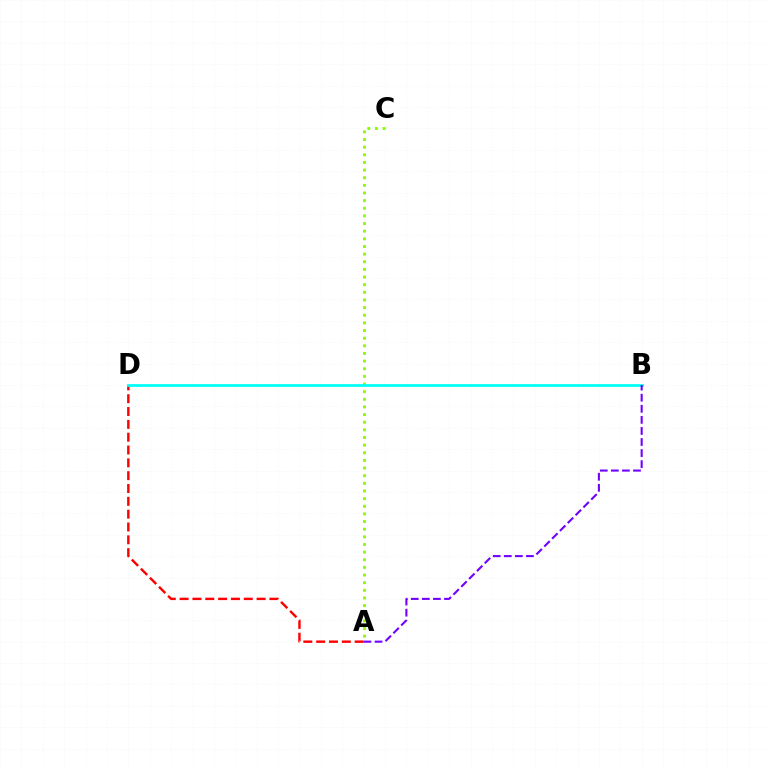{('A', 'C'): [{'color': '#84ff00', 'line_style': 'dotted', 'thickness': 2.08}], ('A', 'D'): [{'color': '#ff0000', 'line_style': 'dashed', 'thickness': 1.74}], ('B', 'D'): [{'color': '#00fff6', 'line_style': 'solid', 'thickness': 1.98}], ('A', 'B'): [{'color': '#7200ff', 'line_style': 'dashed', 'thickness': 1.5}]}